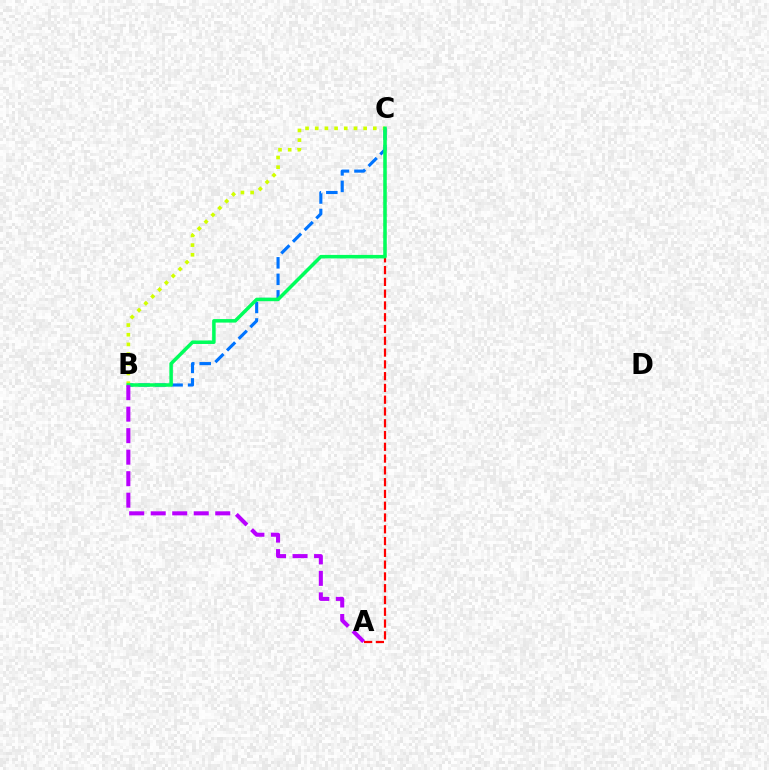{('A', 'C'): [{'color': '#ff0000', 'line_style': 'dashed', 'thickness': 1.6}], ('B', 'C'): [{'color': '#0074ff', 'line_style': 'dashed', 'thickness': 2.24}, {'color': '#d1ff00', 'line_style': 'dotted', 'thickness': 2.63}, {'color': '#00ff5c', 'line_style': 'solid', 'thickness': 2.53}], ('A', 'B'): [{'color': '#b900ff', 'line_style': 'dashed', 'thickness': 2.92}]}